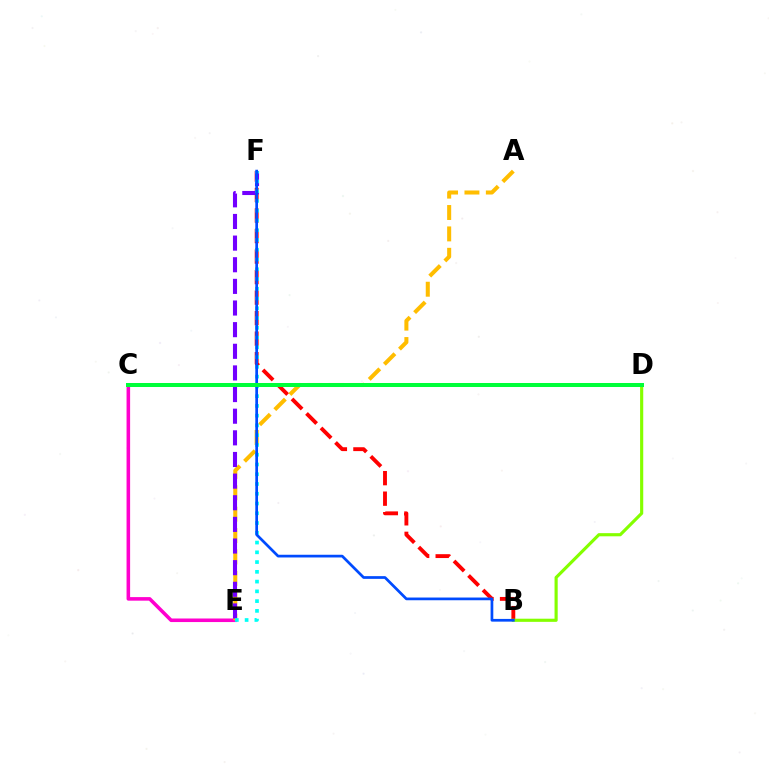{('C', 'E'): [{'color': '#ff00cf', 'line_style': 'solid', 'thickness': 2.57}], ('B', 'F'): [{'color': '#ff0000', 'line_style': 'dashed', 'thickness': 2.79}, {'color': '#004bff', 'line_style': 'solid', 'thickness': 1.96}], ('A', 'E'): [{'color': '#ffbd00', 'line_style': 'dashed', 'thickness': 2.91}], ('B', 'D'): [{'color': '#84ff00', 'line_style': 'solid', 'thickness': 2.26}], ('E', 'F'): [{'color': '#7200ff', 'line_style': 'dashed', 'thickness': 2.94}, {'color': '#00fff6', 'line_style': 'dotted', 'thickness': 2.65}], ('C', 'D'): [{'color': '#00ff39', 'line_style': 'solid', 'thickness': 2.89}]}